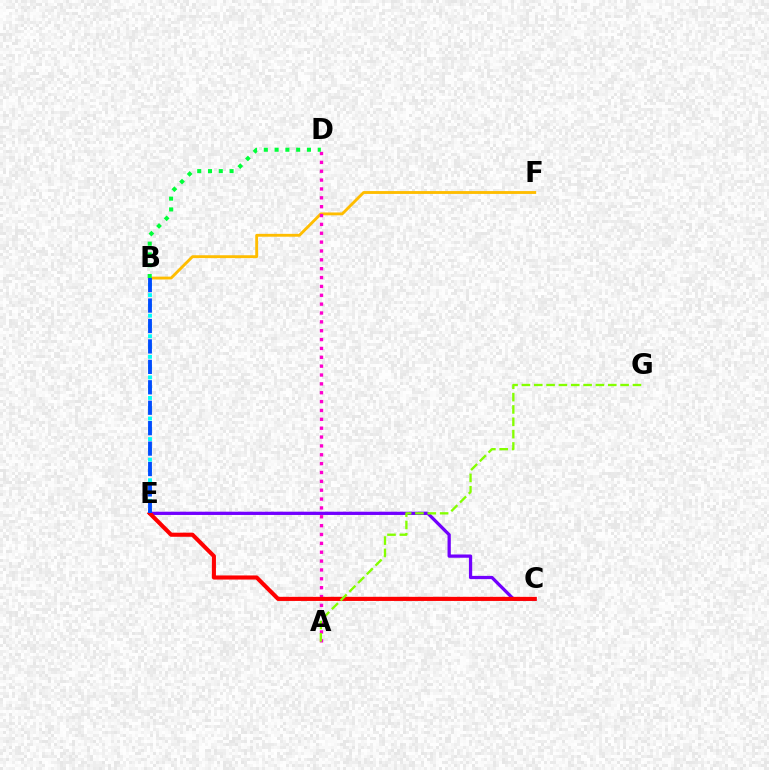{('B', 'F'): [{'color': '#ffbd00', 'line_style': 'solid', 'thickness': 2.06}], ('A', 'D'): [{'color': '#ff00cf', 'line_style': 'dotted', 'thickness': 2.41}], ('B', 'E'): [{'color': '#00fff6', 'line_style': 'dotted', 'thickness': 2.79}, {'color': '#004bff', 'line_style': 'dashed', 'thickness': 2.78}], ('B', 'D'): [{'color': '#00ff39', 'line_style': 'dotted', 'thickness': 2.93}], ('C', 'E'): [{'color': '#7200ff', 'line_style': 'solid', 'thickness': 2.34}, {'color': '#ff0000', 'line_style': 'solid', 'thickness': 2.96}], ('A', 'G'): [{'color': '#84ff00', 'line_style': 'dashed', 'thickness': 1.68}]}